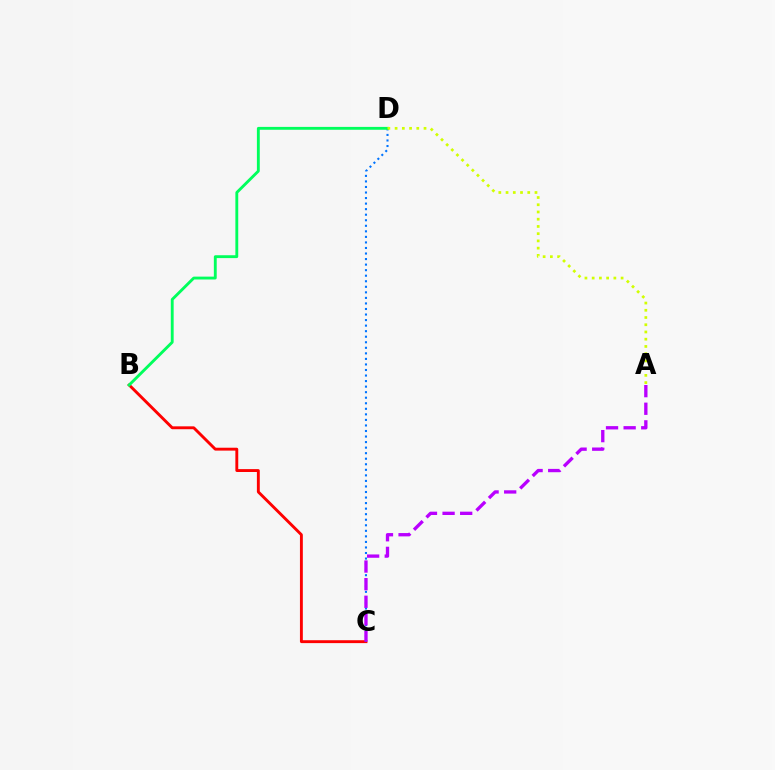{('B', 'C'): [{'color': '#ff0000', 'line_style': 'solid', 'thickness': 2.08}], ('C', 'D'): [{'color': '#0074ff', 'line_style': 'dotted', 'thickness': 1.51}], ('A', 'C'): [{'color': '#b900ff', 'line_style': 'dashed', 'thickness': 2.39}], ('B', 'D'): [{'color': '#00ff5c', 'line_style': 'solid', 'thickness': 2.06}], ('A', 'D'): [{'color': '#d1ff00', 'line_style': 'dotted', 'thickness': 1.96}]}